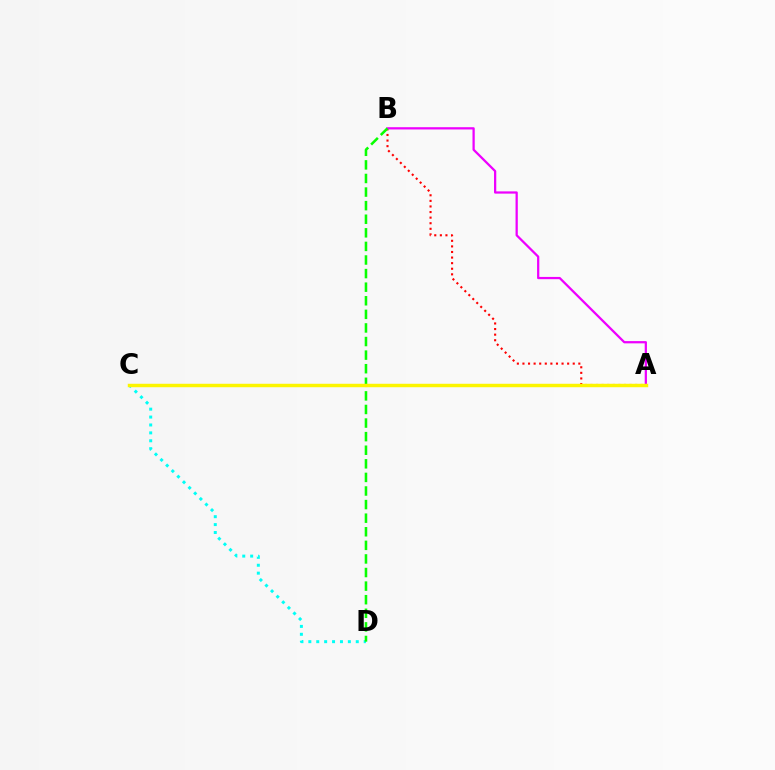{('A', 'B'): [{'color': '#ff0000', 'line_style': 'dotted', 'thickness': 1.52}, {'color': '#ee00ff', 'line_style': 'solid', 'thickness': 1.62}], ('A', 'C'): [{'color': '#0010ff', 'line_style': 'dotted', 'thickness': 2.03}, {'color': '#fcf500', 'line_style': 'solid', 'thickness': 2.49}], ('C', 'D'): [{'color': '#00fff6', 'line_style': 'dotted', 'thickness': 2.15}], ('B', 'D'): [{'color': '#08ff00', 'line_style': 'dashed', 'thickness': 1.85}]}